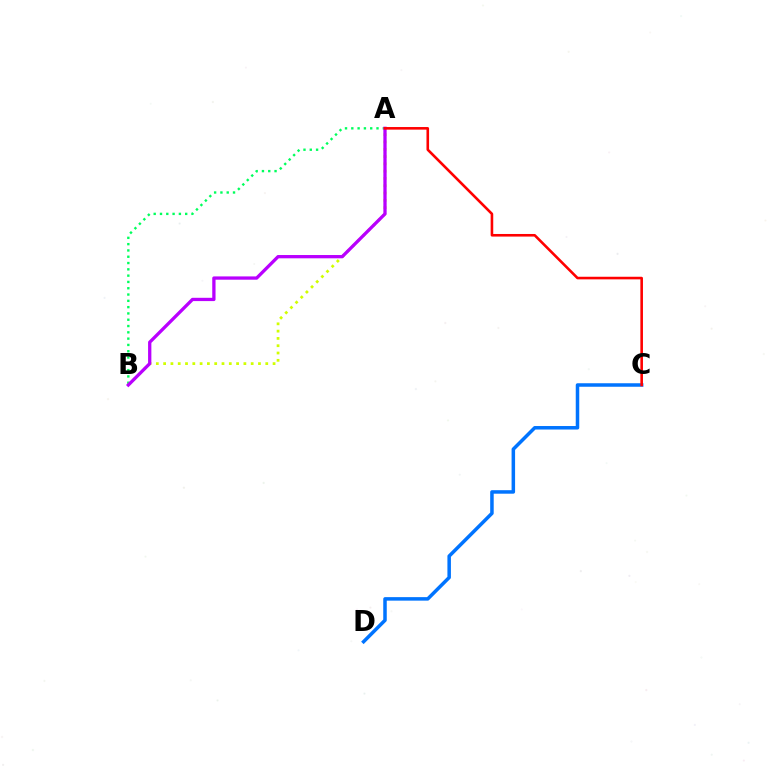{('A', 'B'): [{'color': '#00ff5c', 'line_style': 'dotted', 'thickness': 1.71}, {'color': '#d1ff00', 'line_style': 'dotted', 'thickness': 1.98}, {'color': '#b900ff', 'line_style': 'solid', 'thickness': 2.37}], ('C', 'D'): [{'color': '#0074ff', 'line_style': 'solid', 'thickness': 2.53}], ('A', 'C'): [{'color': '#ff0000', 'line_style': 'solid', 'thickness': 1.87}]}